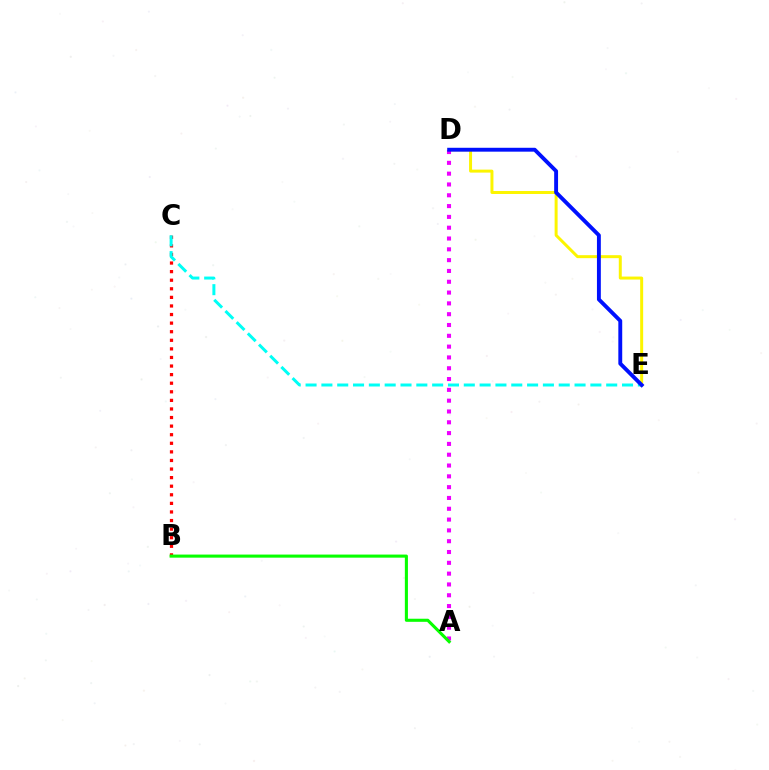{('B', 'C'): [{'color': '#ff0000', 'line_style': 'dotted', 'thickness': 2.33}], ('C', 'E'): [{'color': '#00fff6', 'line_style': 'dashed', 'thickness': 2.15}], ('D', 'E'): [{'color': '#fcf500', 'line_style': 'solid', 'thickness': 2.14}, {'color': '#0010ff', 'line_style': 'solid', 'thickness': 2.8}], ('A', 'D'): [{'color': '#ee00ff', 'line_style': 'dotted', 'thickness': 2.94}], ('A', 'B'): [{'color': '#08ff00', 'line_style': 'solid', 'thickness': 2.22}]}